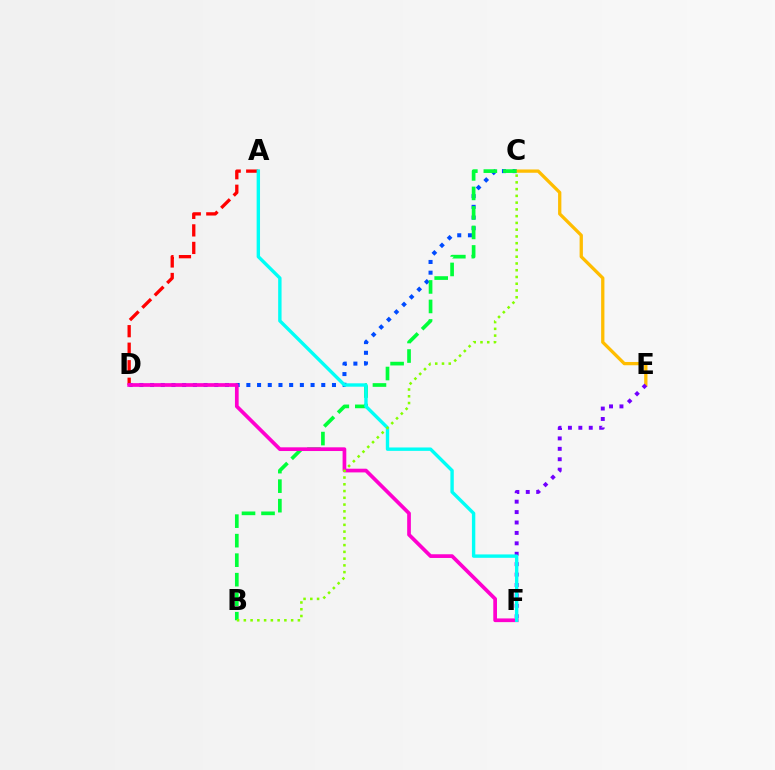{('A', 'D'): [{'color': '#ff0000', 'line_style': 'dashed', 'thickness': 2.38}], ('C', 'D'): [{'color': '#004bff', 'line_style': 'dotted', 'thickness': 2.91}], ('C', 'E'): [{'color': '#ffbd00', 'line_style': 'solid', 'thickness': 2.37}], ('B', 'C'): [{'color': '#00ff39', 'line_style': 'dashed', 'thickness': 2.65}, {'color': '#84ff00', 'line_style': 'dotted', 'thickness': 1.84}], ('E', 'F'): [{'color': '#7200ff', 'line_style': 'dotted', 'thickness': 2.83}], ('D', 'F'): [{'color': '#ff00cf', 'line_style': 'solid', 'thickness': 2.67}], ('A', 'F'): [{'color': '#00fff6', 'line_style': 'solid', 'thickness': 2.44}]}